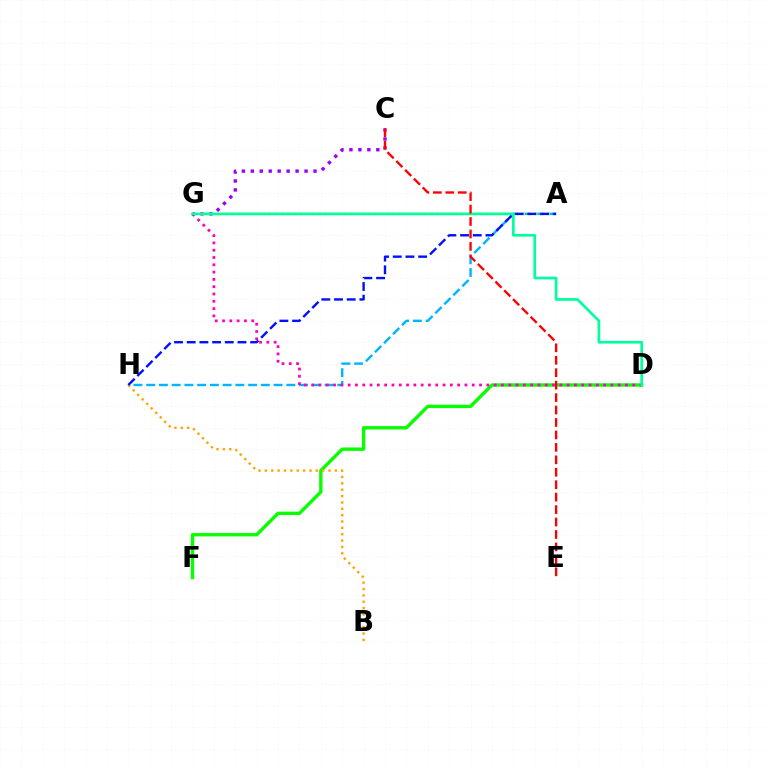{('D', 'F'): [{'color': '#08ff00', 'line_style': 'solid', 'thickness': 2.43}], ('A', 'H'): [{'color': '#00b5ff', 'line_style': 'dashed', 'thickness': 1.73}, {'color': '#0010ff', 'line_style': 'dashed', 'thickness': 1.72}], ('D', 'G'): [{'color': '#ff00bd', 'line_style': 'dotted', 'thickness': 1.98}, {'color': '#00ff9d', 'line_style': 'solid', 'thickness': 1.93}], ('C', 'G'): [{'color': '#9b00ff', 'line_style': 'dotted', 'thickness': 2.43}], ('A', 'G'): [{'color': '#b3ff00', 'line_style': 'dotted', 'thickness': 1.68}], ('B', 'H'): [{'color': '#ffa500', 'line_style': 'dotted', 'thickness': 1.73}], ('C', 'E'): [{'color': '#ff0000', 'line_style': 'dashed', 'thickness': 1.69}]}